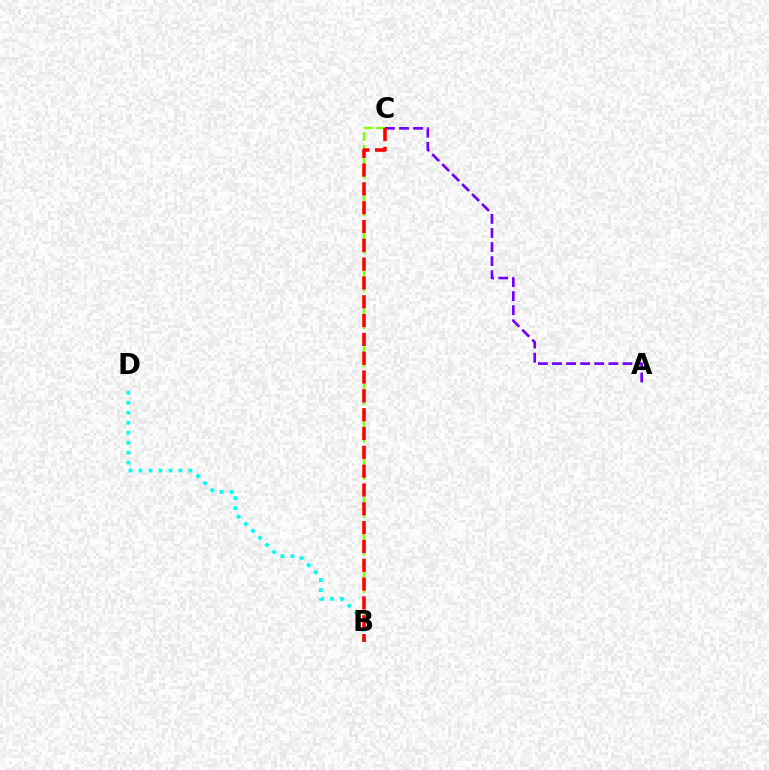{('A', 'C'): [{'color': '#7200ff', 'line_style': 'dashed', 'thickness': 1.91}], ('B', 'D'): [{'color': '#00fff6', 'line_style': 'dotted', 'thickness': 2.71}], ('B', 'C'): [{'color': '#84ff00', 'line_style': 'dashed', 'thickness': 1.71}, {'color': '#ff0000', 'line_style': 'dashed', 'thickness': 2.56}]}